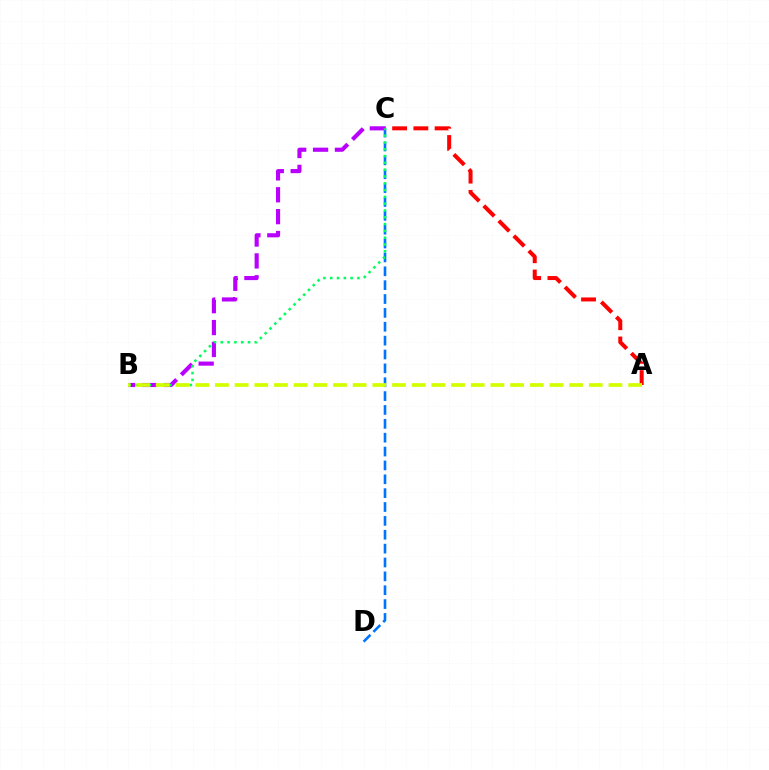{('C', 'D'): [{'color': '#0074ff', 'line_style': 'dashed', 'thickness': 1.88}], ('A', 'C'): [{'color': '#ff0000', 'line_style': 'dashed', 'thickness': 2.89}], ('B', 'C'): [{'color': '#b900ff', 'line_style': 'dashed', 'thickness': 2.97}, {'color': '#00ff5c', 'line_style': 'dotted', 'thickness': 1.85}], ('A', 'B'): [{'color': '#d1ff00', 'line_style': 'dashed', 'thickness': 2.67}]}